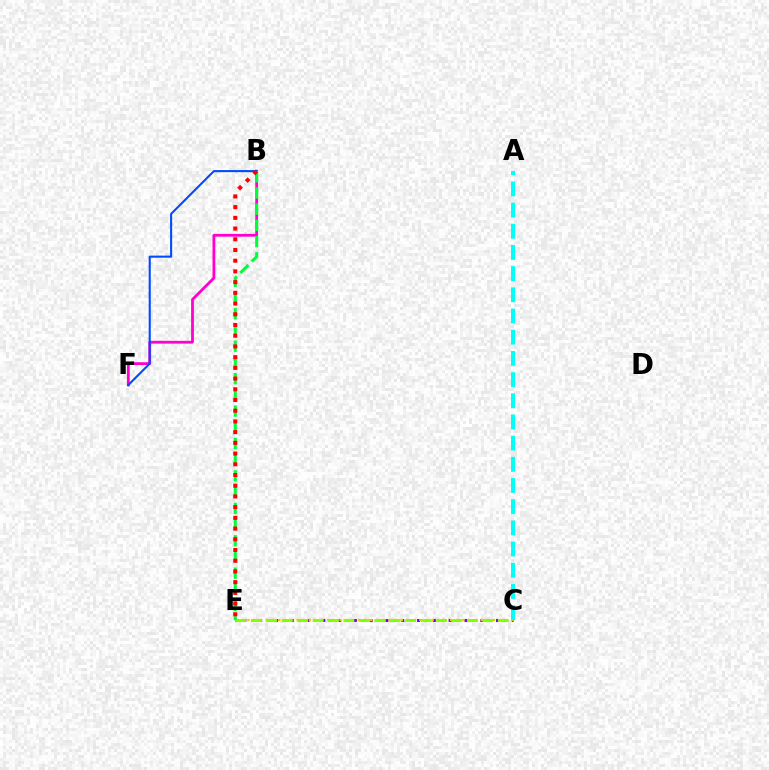{('B', 'F'): [{'color': '#ff00cf', 'line_style': 'solid', 'thickness': 2.01}, {'color': '#004bff', 'line_style': 'solid', 'thickness': 1.5}], ('C', 'E'): [{'color': '#7200ff', 'line_style': 'dotted', 'thickness': 2.14}, {'color': '#ffbd00', 'line_style': 'dotted', 'thickness': 1.67}, {'color': '#84ff00', 'line_style': 'dashed', 'thickness': 2.1}], ('A', 'C'): [{'color': '#00fff6', 'line_style': 'dashed', 'thickness': 2.88}], ('B', 'E'): [{'color': '#00ff39', 'line_style': 'dashed', 'thickness': 2.2}, {'color': '#ff0000', 'line_style': 'dotted', 'thickness': 2.91}]}